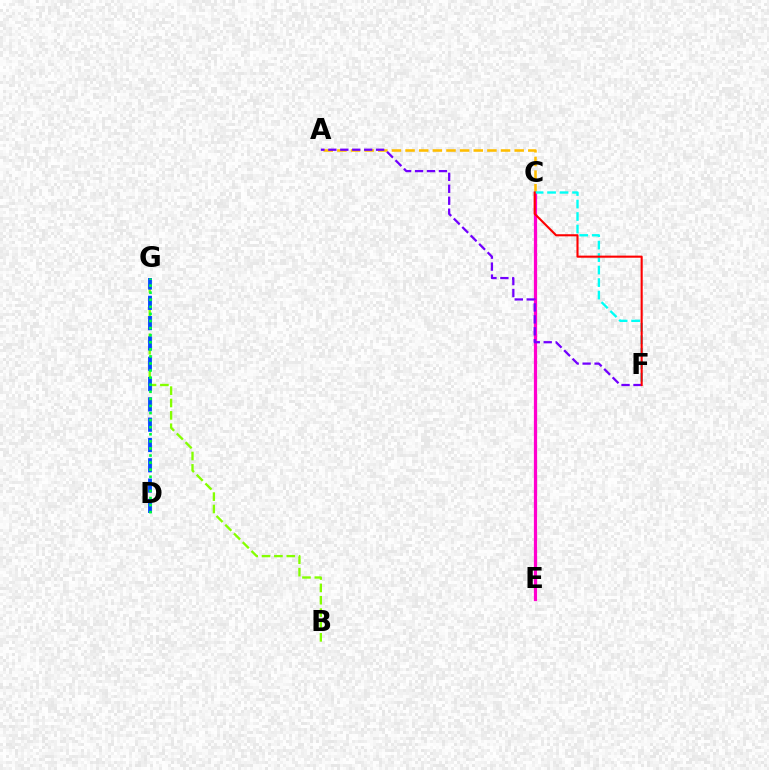{('A', 'C'): [{'color': '#ffbd00', 'line_style': 'dashed', 'thickness': 1.85}], ('C', 'E'): [{'color': '#ff00cf', 'line_style': 'solid', 'thickness': 2.33}], ('A', 'F'): [{'color': '#7200ff', 'line_style': 'dashed', 'thickness': 1.62}], ('B', 'G'): [{'color': '#84ff00', 'line_style': 'dashed', 'thickness': 1.68}], ('D', 'G'): [{'color': '#004bff', 'line_style': 'dashed', 'thickness': 2.76}, {'color': '#00ff39', 'line_style': 'dotted', 'thickness': 1.92}], ('C', 'F'): [{'color': '#00fff6', 'line_style': 'dashed', 'thickness': 1.7}, {'color': '#ff0000', 'line_style': 'solid', 'thickness': 1.51}]}